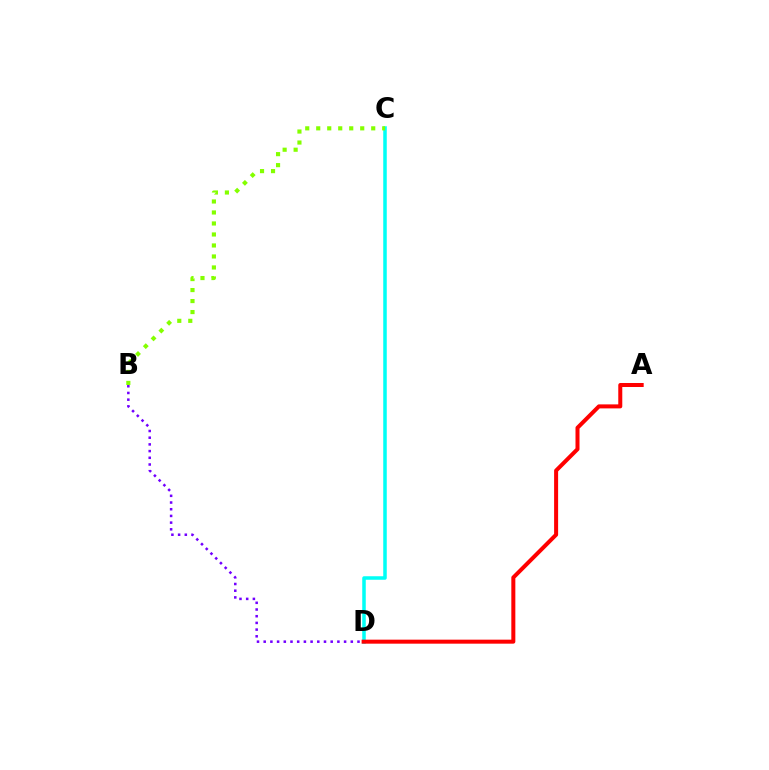{('C', 'D'): [{'color': '#00fff6', 'line_style': 'solid', 'thickness': 2.54}], ('B', 'D'): [{'color': '#7200ff', 'line_style': 'dotted', 'thickness': 1.82}], ('B', 'C'): [{'color': '#84ff00', 'line_style': 'dotted', 'thickness': 2.99}], ('A', 'D'): [{'color': '#ff0000', 'line_style': 'solid', 'thickness': 2.89}]}